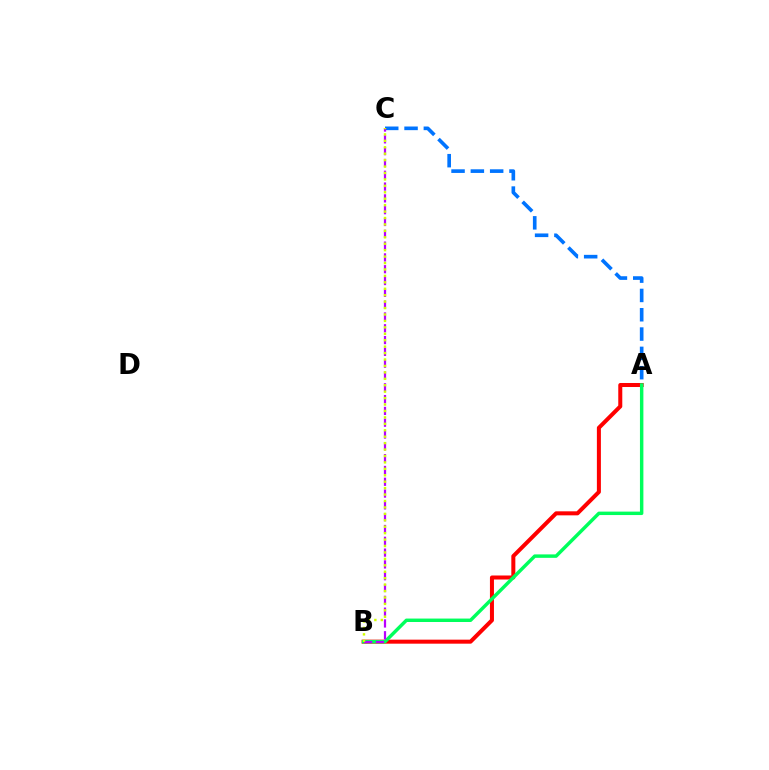{('A', 'B'): [{'color': '#ff0000', 'line_style': 'solid', 'thickness': 2.89}, {'color': '#00ff5c', 'line_style': 'solid', 'thickness': 2.48}], ('A', 'C'): [{'color': '#0074ff', 'line_style': 'dashed', 'thickness': 2.62}], ('B', 'C'): [{'color': '#b900ff', 'line_style': 'dashed', 'thickness': 1.6}, {'color': '#d1ff00', 'line_style': 'dotted', 'thickness': 1.75}]}